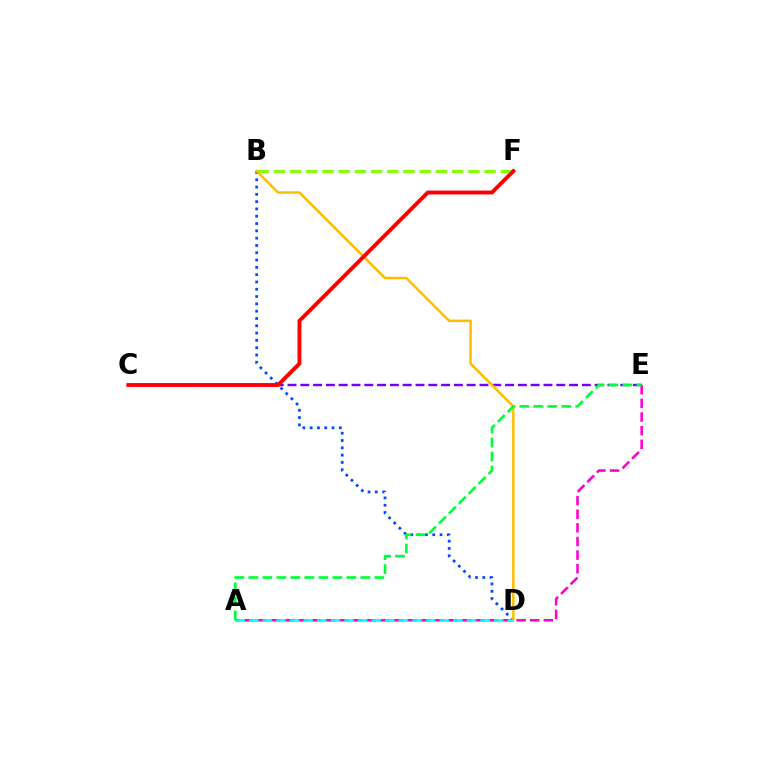{('C', 'E'): [{'color': '#7200ff', 'line_style': 'dashed', 'thickness': 1.74}], ('B', 'F'): [{'color': '#84ff00', 'line_style': 'dashed', 'thickness': 2.2}], ('B', 'D'): [{'color': '#004bff', 'line_style': 'dotted', 'thickness': 1.98}, {'color': '#ffbd00', 'line_style': 'solid', 'thickness': 1.81}], ('A', 'E'): [{'color': '#ff00cf', 'line_style': 'dashed', 'thickness': 1.85}, {'color': '#00ff39', 'line_style': 'dashed', 'thickness': 1.9}], ('C', 'F'): [{'color': '#ff0000', 'line_style': 'solid', 'thickness': 2.8}], ('A', 'D'): [{'color': '#00fff6', 'line_style': 'dashed', 'thickness': 1.85}]}